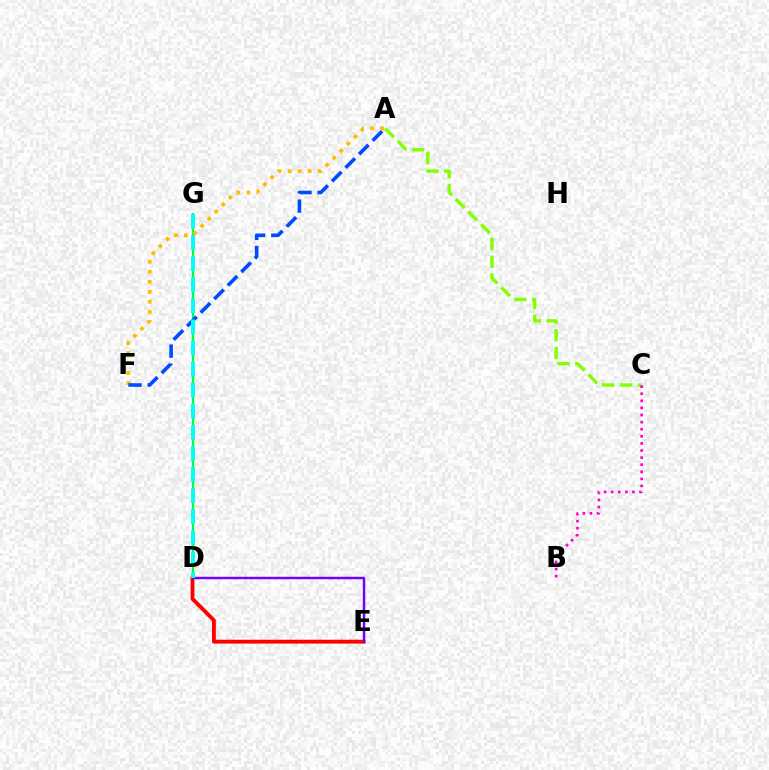{('D', 'G'): [{'color': '#00ff39', 'line_style': 'solid', 'thickness': 1.6}, {'color': '#00fff6', 'line_style': 'dashed', 'thickness': 2.87}], ('A', 'C'): [{'color': '#84ff00', 'line_style': 'dashed', 'thickness': 2.43}], ('B', 'C'): [{'color': '#ff00cf', 'line_style': 'dotted', 'thickness': 1.93}], ('D', 'E'): [{'color': '#ff0000', 'line_style': 'solid', 'thickness': 2.77}, {'color': '#7200ff', 'line_style': 'solid', 'thickness': 1.76}], ('A', 'F'): [{'color': '#ffbd00', 'line_style': 'dotted', 'thickness': 2.72}, {'color': '#004bff', 'line_style': 'dashed', 'thickness': 2.6}]}